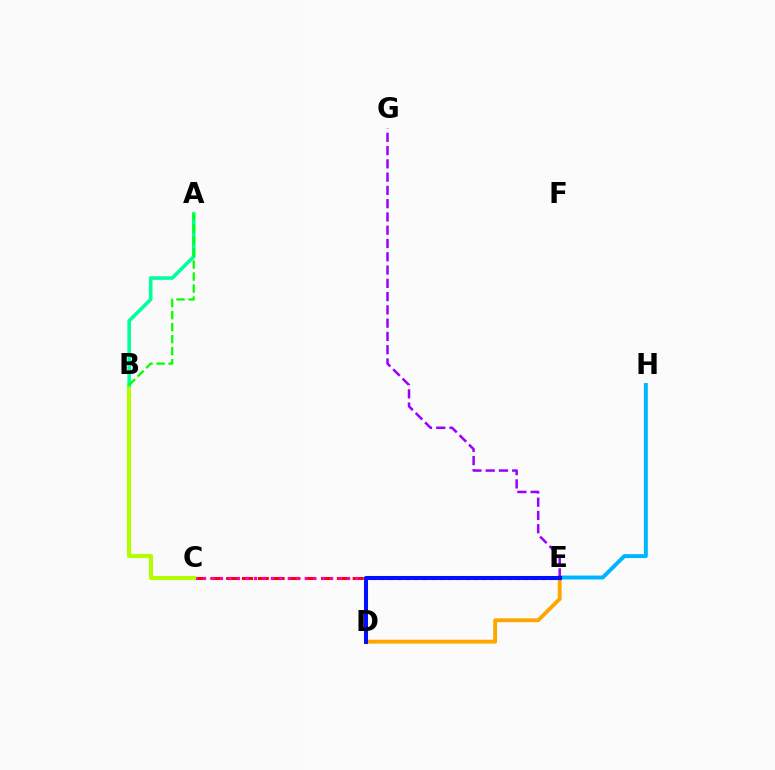{('E', 'H'): [{'color': '#00b5ff', 'line_style': 'solid', 'thickness': 2.83}], ('D', 'E'): [{'color': '#ffa500', 'line_style': 'solid', 'thickness': 2.78}, {'color': '#0010ff', 'line_style': 'solid', 'thickness': 2.91}], ('C', 'E'): [{'color': '#ff0000', 'line_style': 'dashed', 'thickness': 2.15}, {'color': '#ff00bd', 'line_style': 'dotted', 'thickness': 2.3}], ('B', 'C'): [{'color': '#b3ff00', 'line_style': 'solid', 'thickness': 2.97}], ('E', 'G'): [{'color': '#9b00ff', 'line_style': 'dashed', 'thickness': 1.8}], ('A', 'B'): [{'color': '#00ff9d', 'line_style': 'solid', 'thickness': 2.59}, {'color': '#08ff00', 'line_style': 'dashed', 'thickness': 1.63}]}